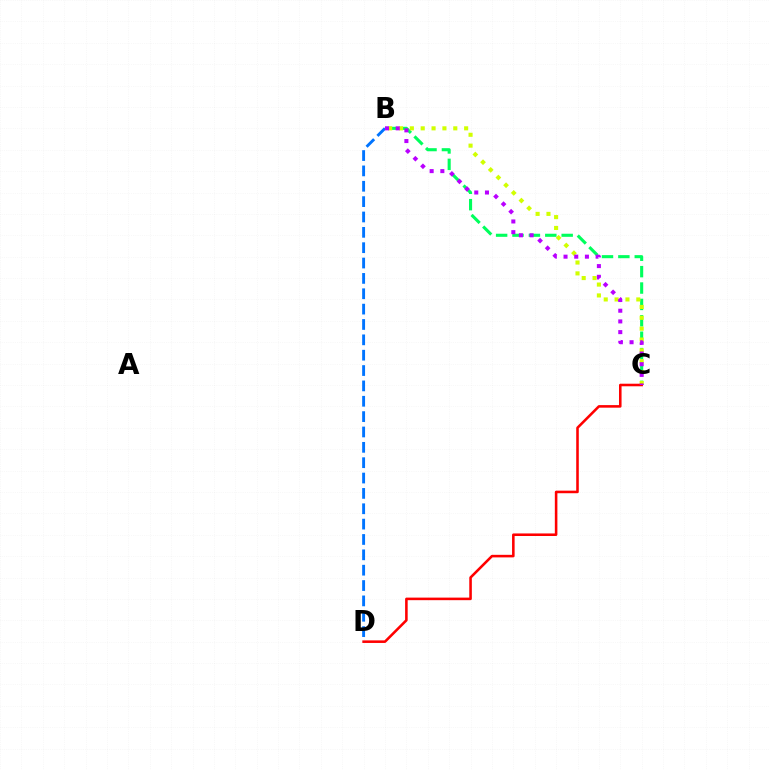{('B', 'C'): [{'color': '#00ff5c', 'line_style': 'dashed', 'thickness': 2.23}, {'color': '#d1ff00', 'line_style': 'dotted', 'thickness': 2.95}, {'color': '#b900ff', 'line_style': 'dotted', 'thickness': 2.91}], ('C', 'D'): [{'color': '#ff0000', 'line_style': 'solid', 'thickness': 1.85}], ('B', 'D'): [{'color': '#0074ff', 'line_style': 'dashed', 'thickness': 2.09}]}